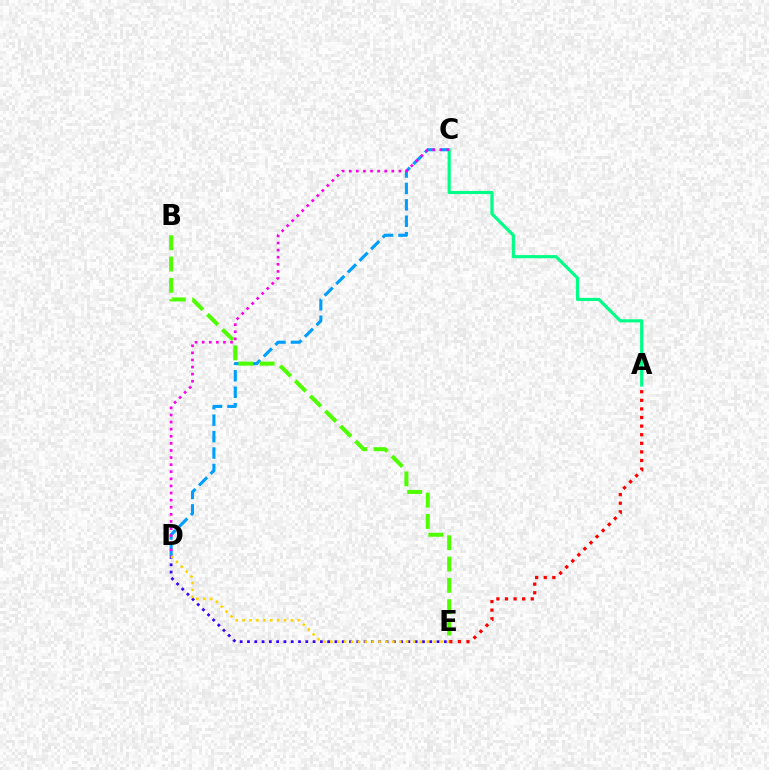{('C', 'D'): [{'color': '#009eff', 'line_style': 'dashed', 'thickness': 2.23}, {'color': '#ff00ed', 'line_style': 'dotted', 'thickness': 1.93}], ('B', 'E'): [{'color': '#4fff00', 'line_style': 'dashed', 'thickness': 2.9}], ('A', 'C'): [{'color': '#00ff86', 'line_style': 'solid', 'thickness': 2.27}], ('A', 'E'): [{'color': '#ff0000', 'line_style': 'dotted', 'thickness': 2.34}], ('D', 'E'): [{'color': '#3700ff', 'line_style': 'dotted', 'thickness': 1.98}, {'color': '#ffd500', 'line_style': 'dotted', 'thickness': 1.87}]}